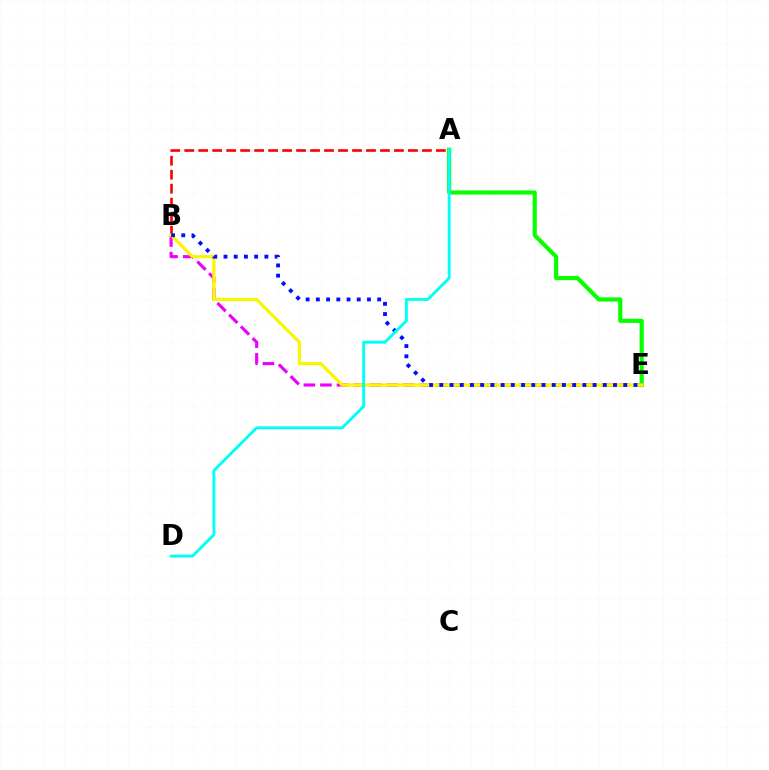{('A', 'B'): [{'color': '#ff0000', 'line_style': 'dashed', 'thickness': 1.9}], ('A', 'E'): [{'color': '#08ff00', 'line_style': 'solid', 'thickness': 2.99}], ('B', 'E'): [{'color': '#ee00ff', 'line_style': 'dashed', 'thickness': 2.25}, {'color': '#fcf500', 'line_style': 'solid', 'thickness': 2.34}, {'color': '#0010ff', 'line_style': 'dotted', 'thickness': 2.78}], ('A', 'D'): [{'color': '#00fff6', 'line_style': 'solid', 'thickness': 2.07}]}